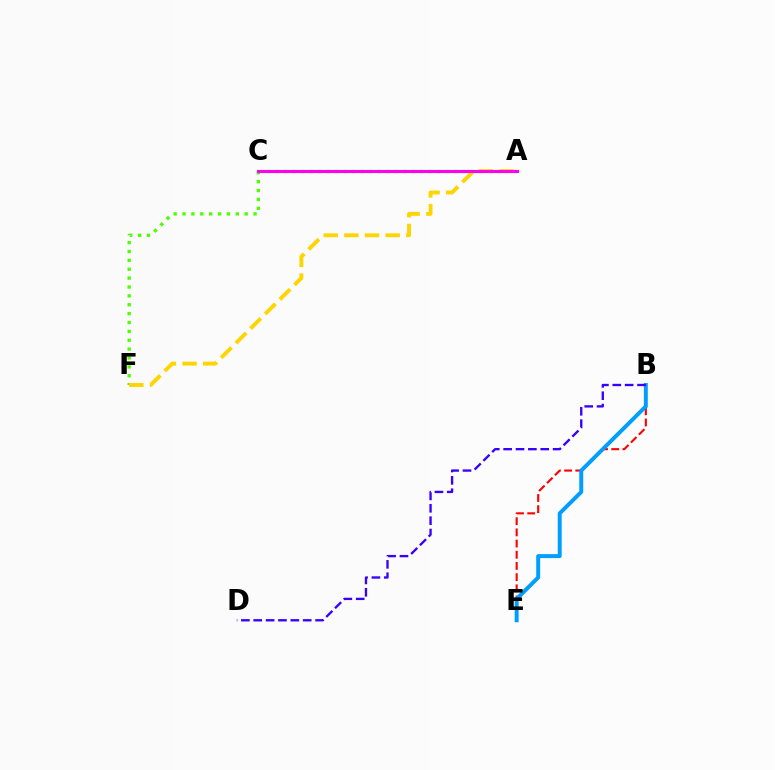{('A', 'C'): [{'color': '#00ff86', 'line_style': 'dotted', 'thickness': 2.31}, {'color': '#ff00ed', 'line_style': 'solid', 'thickness': 2.22}], ('C', 'F'): [{'color': '#4fff00', 'line_style': 'dotted', 'thickness': 2.41}], ('A', 'F'): [{'color': '#ffd500', 'line_style': 'dashed', 'thickness': 2.81}], ('B', 'E'): [{'color': '#ff0000', 'line_style': 'dashed', 'thickness': 1.52}, {'color': '#009eff', 'line_style': 'solid', 'thickness': 2.85}], ('B', 'D'): [{'color': '#3700ff', 'line_style': 'dashed', 'thickness': 1.68}]}